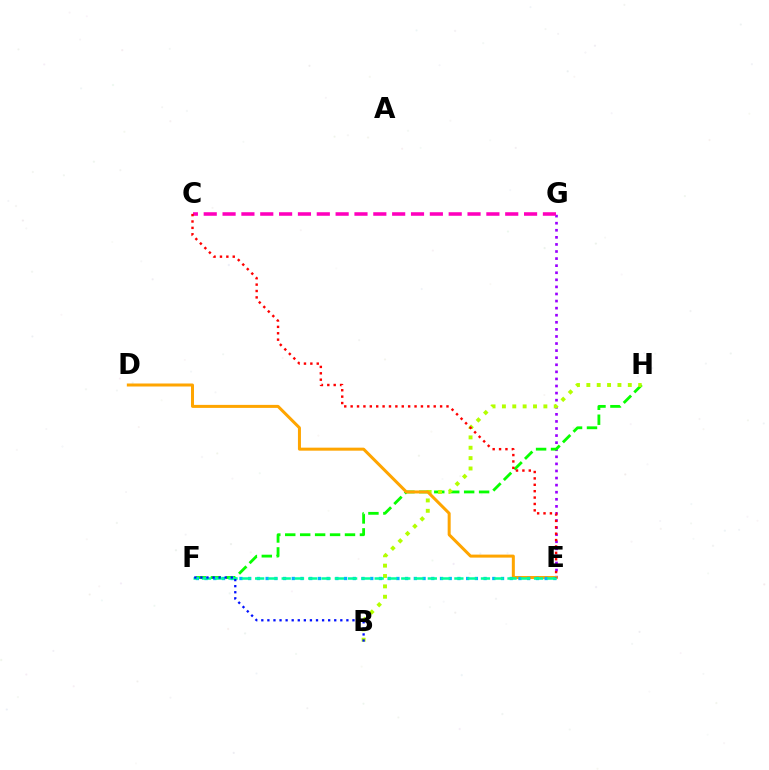{('E', 'G'): [{'color': '#9b00ff', 'line_style': 'dotted', 'thickness': 1.92}], ('F', 'H'): [{'color': '#08ff00', 'line_style': 'dashed', 'thickness': 2.03}], ('C', 'G'): [{'color': '#ff00bd', 'line_style': 'dashed', 'thickness': 2.56}], ('B', 'H'): [{'color': '#b3ff00', 'line_style': 'dotted', 'thickness': 2.82}], ('D', 'E'): [{'color': '#ffa500', 'line_style': 'solid', 'thickness': 2.17}], ('E', 'F'): [{'color': '#00b5ff', 'line_style': 'dotted', 'thickness': 2.37}, {'color': '#00ff9d', 'line_style': 'dashed', 'thickness': 1.8}], ('B', 'F'): [{'color': '#0010ff', 'line_style': 'dotted', 'thickness': 1.65}], ('C', 'E'): [{'color': '#ff0000', 'line_style': 'dotted', 'thickness': 1.74}]}